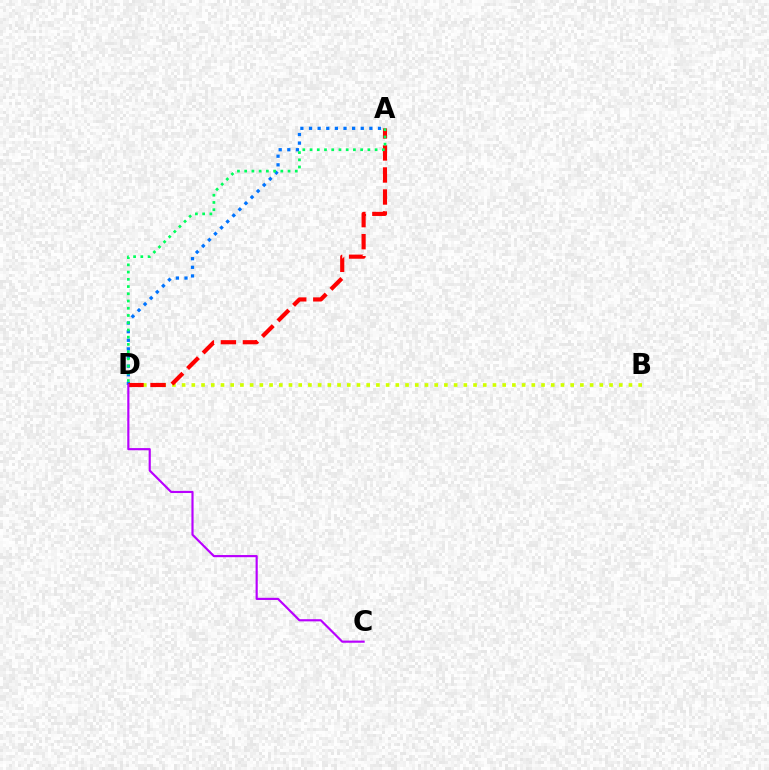{('A', 'D'): [{'color': '#0074ff', 'line_style': 'dotted', 'thickness': 2.34}, {'color': '#ff0000', 'line_style': 'dashed', 'thickness': 2.99}, {'color': '#00ff5c', 'line_style': 'dotted', 'thickness': 1.96}], ('B', 'D'): [{'color': '#d1ff00', 'line_style': 'dotted', 'thickness': 2.64}], ('C', 'D'): [{'color': '#b900ff', 'line_style': 'solid', 'thickness': 1.56}]}